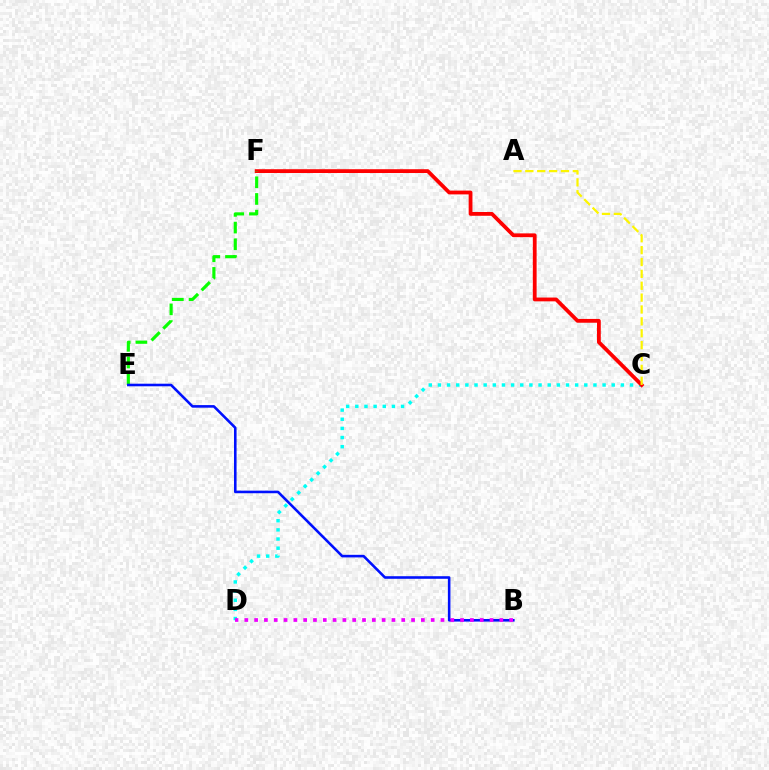{('C', 'D'): [{'color': '#00fff6', 'line_style': 'dotted', 'thickness': 2.49}], ('C', 'F'): [{'color': '#ff0000', 'line_style': 'solid', 'thickness': 2.73}], ('E', 'F'): [{'color': '#08ff00', 'line_style': 'dashed', 'thickness': 2.27}], ('B', 'E'): [{'color': '#0010ff', 'line_style': 'solid', 'thickness': 1.86}], ('A', 'C'): [{'color': '#fcf500', 'line_style': 'dashed', 'thickness': 1.61}], ('B', 'D'): [{'color': '#ee00ff', 'line_style': 'dotted', 'thickness': 2.67}]}